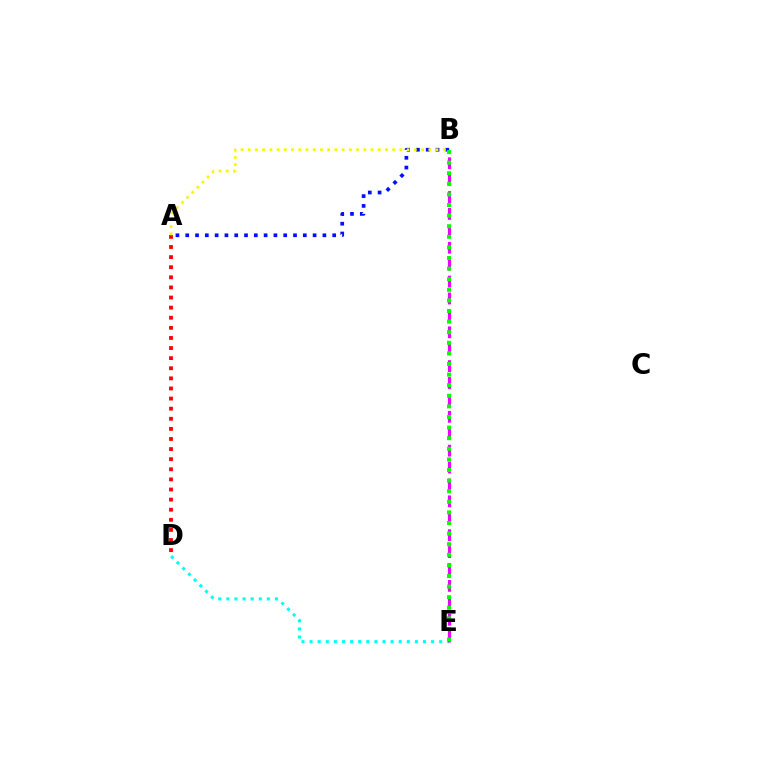{('D', 'E'): [{'color': '#00fff6', 'line_style': 'dotted', 'thickness': 2.2}], ('B', 'E'): [{'color': '#ee00ff', 'line_style': 'dashed', 'thickness': 2.3}, {'color': '#08ff00', 'line_style': 'dotted', 'thickness': 2.88}], ('A', 'B'): [{'color': '#0010ff', 'line_style': 'dotted', 'thickness': 2.66}, {'color': '#fcf500', 'line_style': 'dotted', 'thickness': 1.96}], ('A', 'D'): [{'color': '#ff0000', 'line_style': 'dotted', 'thickness': 2.75}]}